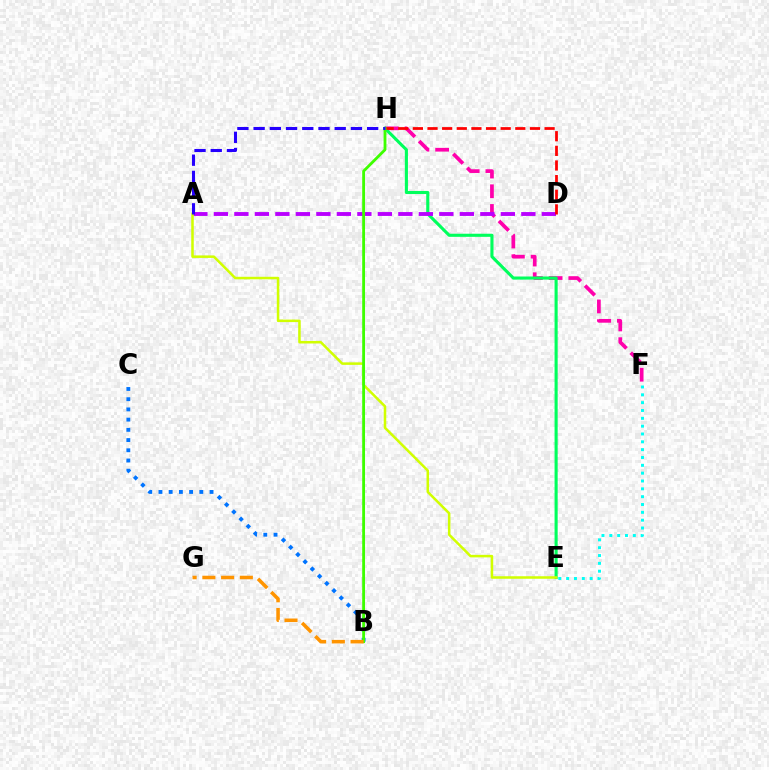{('F', 'H'): [{'color': '#ff00ac', 'line_style': 'dashed', 'thickness': 2.68}], ('E', 'H'): [{'color': '#00ff5c', 'line_style': 'solid', 'thickness': 2.23}], ('E', 'F'): [{'color': '#00fff6', 'line_style': 'dotted', 'thickness': 2.13}], ('A', 'D'): [{'color': '#b900ff', 'line_style': 'dashed', 'thickness': 2.78}], ('B', 'C'): [{'color': '#0074ff', 'line_style': 'dotted', 'thickness': 2.77}], ('D', 'H'): [{'color': '#ff0000', 'line_style': 'dashed', 'thickness': 1.99}], ('A', 'E'): [{'color': '#d1ff00', 'line_style': 'solid', 'thickness': 1.82}], ('B', 'H'): [{'color': '#3dff00', 'line_style': 'solid', 'thickness': 2.03}], ('B', 'G'): [{'color': '#ff9400', 'line_style': 'dashed', 'thickness': 2.54}], ('A', 'H'): [{'color': '#2500ff', 'line_style': 'dashed', 'thickness': 2.2}]}